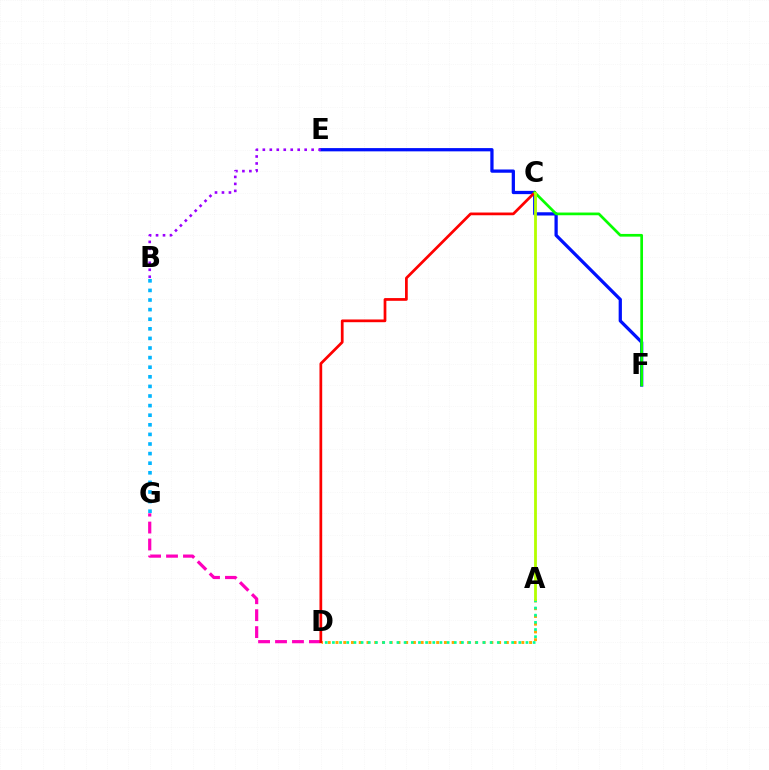{('B', 'G'): [{'color': '#00b5ff', 'line_style': 'dotted', 'thickness': 2.61}], ('D', 'G'): [{'color': '#ff00bd', 'line_style': 'dashed', 'thickness': 2.3}], ('E', 'F'): [{'color': '#0010ff', 'line_style': 'solid', 'thickness': 2.34}], ('A', 'D'): [{'color': '#ffa500', 'line_style': 'dotted', 'thickness': 2.1}, {'color': '#00ff9d', 'line_style': 'dotted', 'thickness': 1.95}], ('C', 'D'): [{'color': '#ff0000', 'line_style': 'solid', 'thickness': 1.97}], ('C', 'F'): [{'color': '#08ff00', 'line_style': 'solid', 'thickness': 1.94}], ('A', 'C'): [{'color': '#b3ff00', 'line_style': 'solid', 'thickness': 2.02}], ('B', 'E'): [{'color': '#9b00ff', 'line_style': 'dotted', 'thickness': 1.89}]}